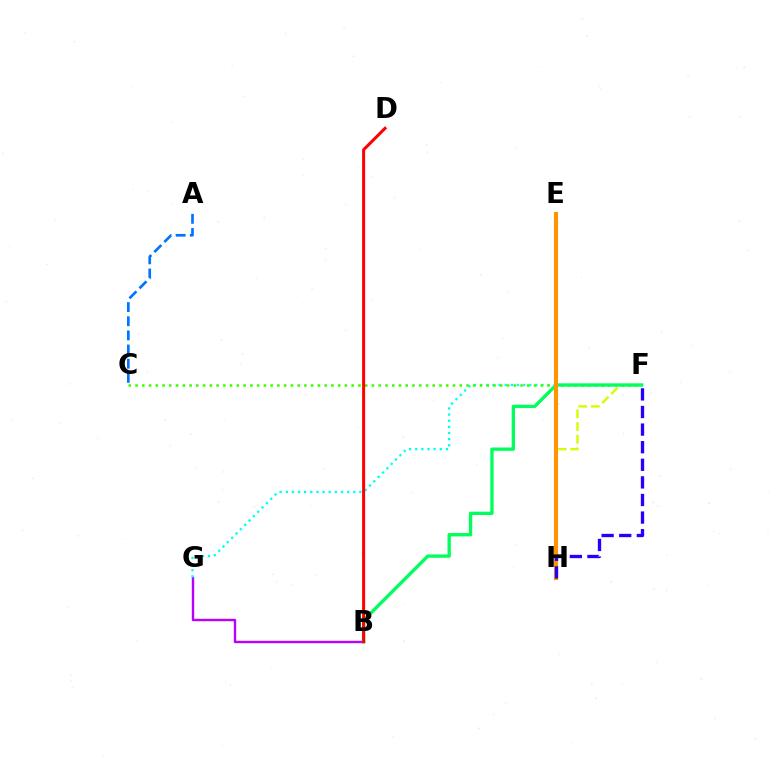{('B', 'G'): [{'color': '#b900ff', 'line_style': 'solid', 'thickness': 1.72}], ('E', 'H'): [{'color': '#ff00ac', 'line_style': 'solid', 'thickness': 2.69}, {'color': '#ff9400', 'line_style': 'solid', 'thickness': 2.96}], ('A', 'C'): [{'color': '#0074ff', 'line_style': 'dashed', 'thickness': 1.92}], ('F', 'G'): [{'color': '#00fff6', 'line_style': 'dotted', 'thickness': 1.67}], ('C', 'F'): [{'color': '#3dff00', 'line_style': 'dotted', 'thickness': 1.84}], ('F', 'H'): [{'color': '#d1ff00', 'line_style': 'dashed', 'thickness': 1.72}, {'color': '#2500ff', 'line_style': 'dashed', 'thickness': 2.39}], ('B', 'F'): [{'color': '#00ff5c', 'line_style': 'solid', 'thickness': 2.4}], ('B', 'D'): [{'color': '#ff0000', 'line_style': 'solid', 'thickness': 2.17}]}